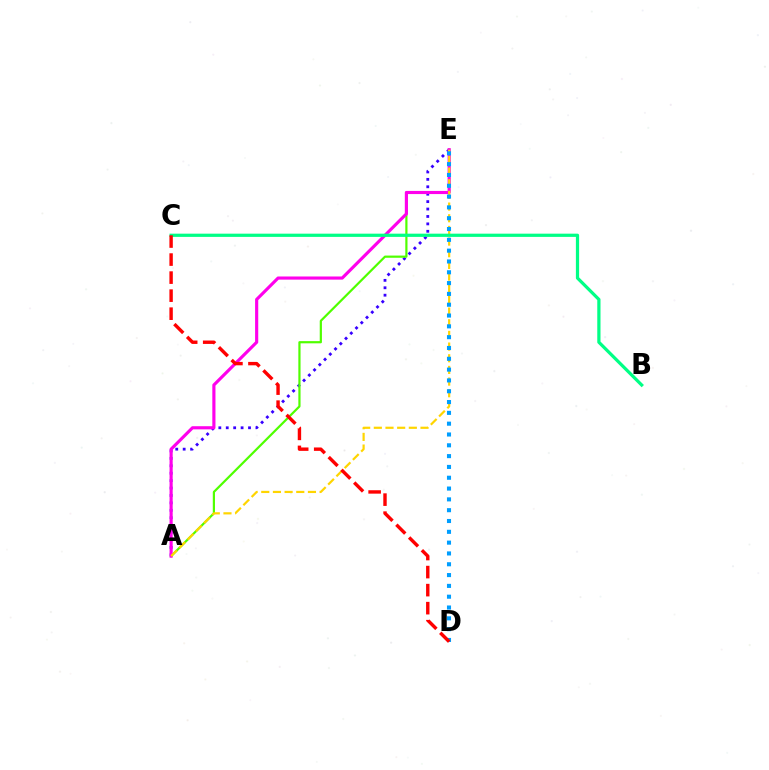{('A', 'E'): [{'color': '#3700ff', 'line_style': 'dotted', 'thickness': 2.02}, {'color': '#4fff00', 'line_style': 'solid', 'thickness': 1.59}, {'color': '#ff00ed', 'line_style': 'solid', 'thickness': 2.26}, {'color': '#ffd500', 'line_style': 'dashed', 'thickness': 1.58}], ('D', 'E'): [{'color': '#009eff', 'line_style': 'dotted', 'thickness': 2.94}], ('B', 'C'): [{'color': '#00ff86', 'line_style': 'solid', 'thickness': 2.32}], ('C', 'D'): [{'color': '#ff0000', 'line_style': 'dashed', 'thickness': 2.45}]}